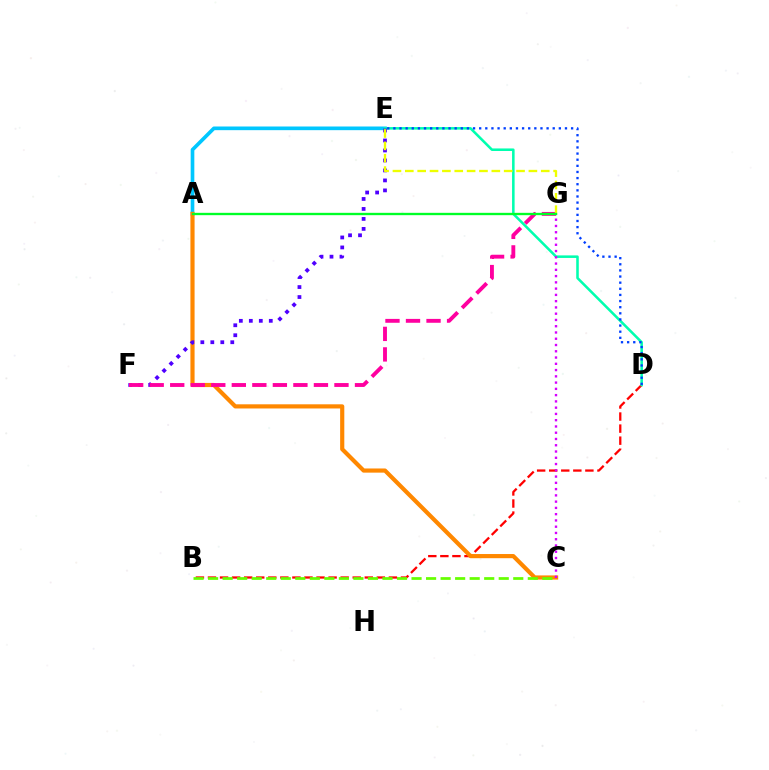{('A', 'E'): [{'color': '#00c7ff', 'line_style': 'solid', 'thickness': 2.64}], ('B', 'D'): [{'color': '#ff0000', 'line_style': 'dashed', 'thickness': 1.64}], ('A', 'C'): [{'color': '#ff8800', 'line_style': 'solid', 'thickness': 3.0}], ('B', 'C'): [{'color': '#66ff00', 'line_style': 'dashed', 'thickness': 1.97}], ('D', 'E'): [{'color': '#00ffaf', 'line_style': 'solid', 'thickness': 1.84}, {'color': '#003fff', 'line_style': 'dotted', 'thickness': 1.67}], ('E', 'F'): [{'color': '#4f00ff', 'line_style': 'dotted', 'thickness': 2.71}], ('C', 'G'): [{'color': '#d600ff', 'line_style': 'dotted', 'thickness': 1.7}], ('F', 'G'): [{'color': '#ff00a0', 'line_style': 'dashed', 'thickness': 2.79}], ('E', 'G'): [{'color': '#eeff00', 'line_style': 'dashed', 'thickness': 1.68}], ('A', 'G'): [{'color': '#00ff27', 'line_style': 'solid', 'thickness': 1.69}]}